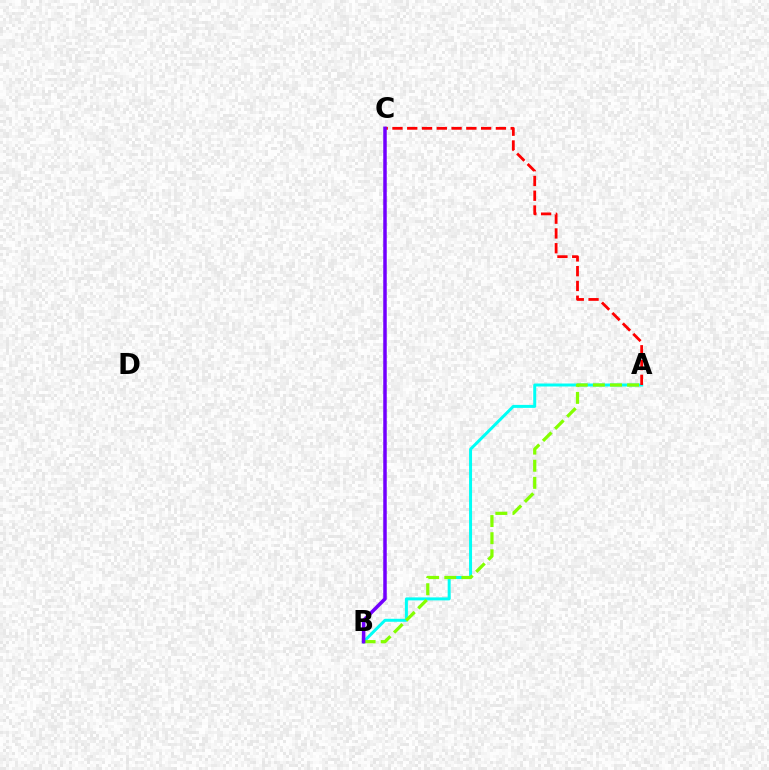{('A', 'B'): [{'color': '#00fff6', 'line_style': 'solid', 'thickness': 2.15}, {'color': '#84ff00', 'line_style': 'dashed', 'thickness': 2.33}], ('A', 'C'): [{'color': '#ff0000', 'line_style': 'dashed', 'thickness': 2.01}], ('B', 'C'): [{'color': '#7200ff', 'line_style': 'solid', 'thickness': 2.53}]}